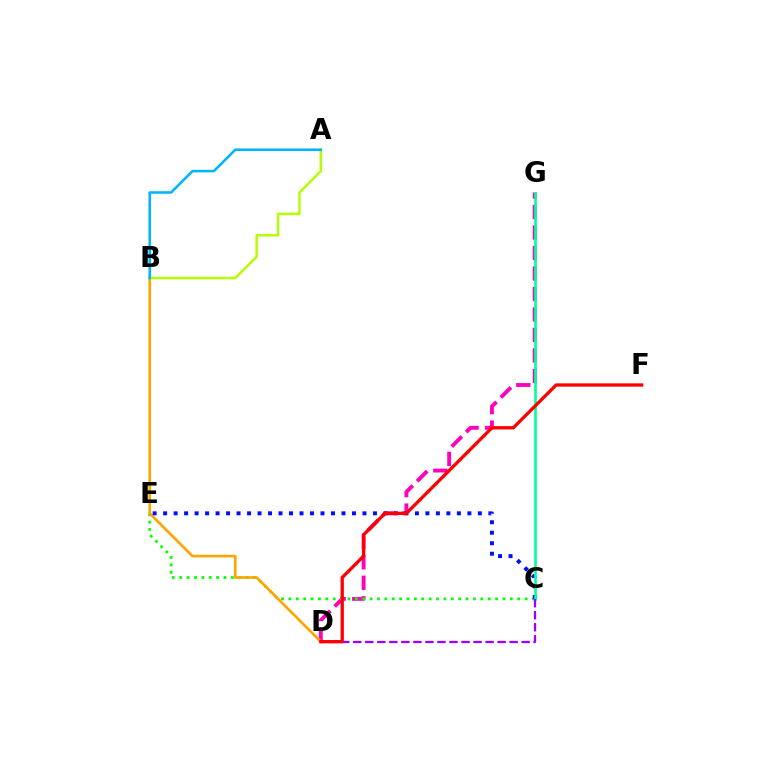{('D', 'G'): [{'color': '#ff00bd', 'line_style': 'dashed', 'thickness': 2.78}], ('C', 'E'): [{'color': '#08ff00', 'line_style': 'dotted', 'thickness': 2.01}, {'color': '#0010ff', 'line_style': 'dotted', 'thickness': 2.85}], ('B', 'D'): [{'color': '#ffa500', 'line_style': 'solid', 'thickness': 1.92}], ('A', 'B'): [{'color': '#b3ff00', 'line_style': 'solid', 'thickness': 1.79}, {'color': '#00b5ff', 'line_style': 'solid', 'thickness': 1.84}], ('C', 'G'): [{'color': '#00ff9d', 'line_style': 'solid', 'thickness': 1.92}], ('C', 'D'): [{'color': '#9b00ff', 'line_style': 'dashed', 'thickness': 1.63}], ('D', 'F'): [{'color': '#ff0000', 'line_style': 'solid', 'thickness': 2.37}]}